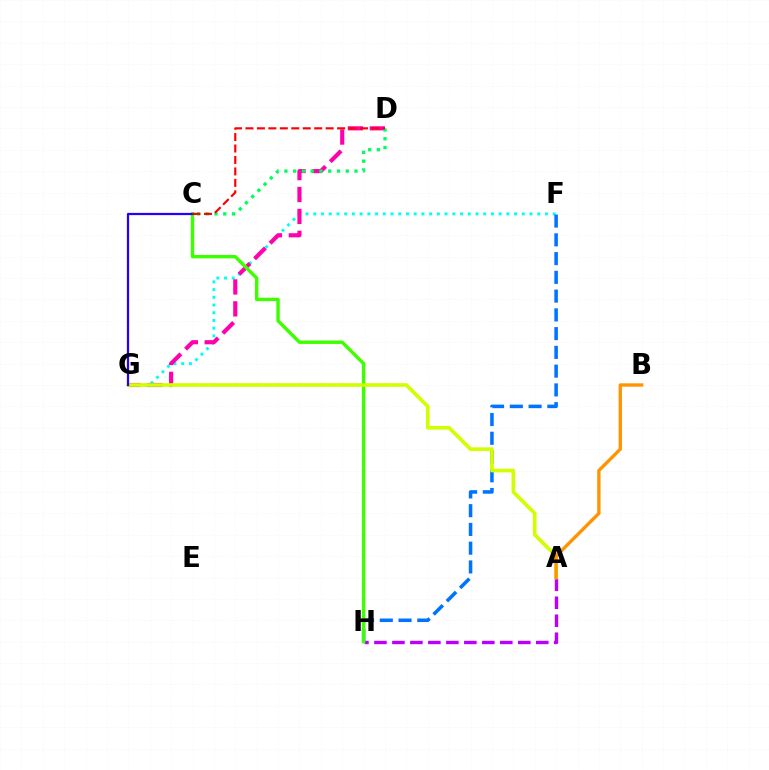{('F', 'G'): [{'color': '#00fff6', 'line_style': 'dotted', 'thickness': 2.1}], ('A', 'H'): [{'color': '#b900ff', 'line_style': 'dashed', 'thickness': 2.44}], ('D', 'G'): [{'color': '#ff00ac', 'line_style': 'dashed', 'thickness': 2.98}], ('F', 'H'): [{'color': '#0074ff', 'line_style': 'dashed', 'thickness': 2.55}], ('C', 'H'): [{'color': '#3dff00', 'line_style': 'solid', 'thickness': 2.45}], ('C', 'D'): [{'color': '#00ff5c', 'line_style': 'dotted', 'thickness': 2.38}, {'color': '#ff0000', 'line_style': 'dashed', 'thickness': 1.56}], ('A', 'G'): [{'color': '#d1ff00', 'line_style': 'solid', 'thickness': 2.63}], ('A', 'B'): [{'color': '#ff9400', 'line_style': 'solid', 'thickness': 2.4}], ('C', 'G'): [{'color': '#2500ff', 'line_style': 'solid', 'thickness': 1.61}]}